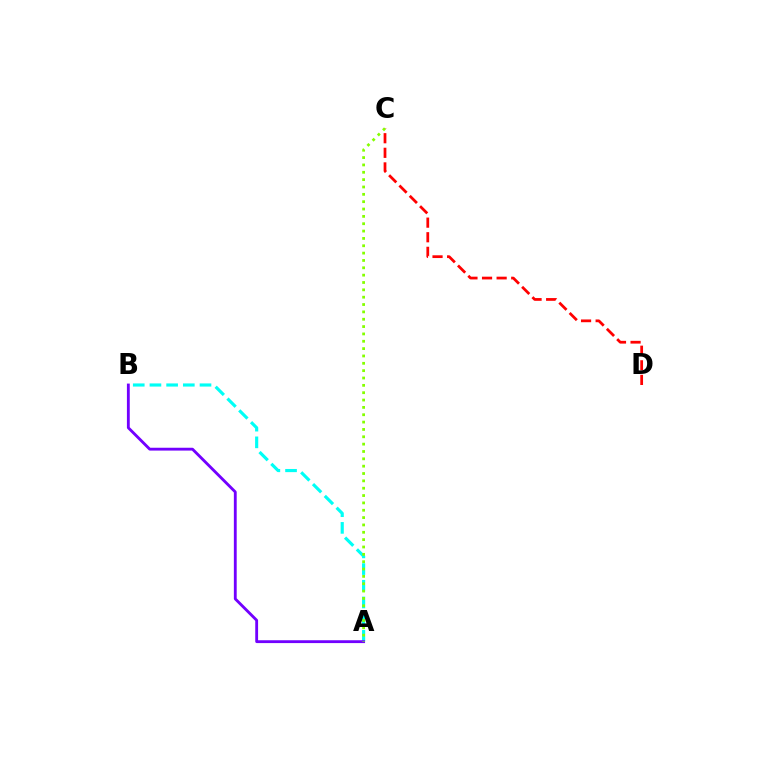{('A', 'B'): [{'color': '#00fff6', 'line_style': 'dashed', 'thickness': 2.27}, {'color': '#7200ff', 'line_style': 'solid', 'thickness': 2.04}], ('C', 'D'): [{'color': '#ff0000', 'line_style': 'dashed', 'thickness': 1.98}], ('A', 'C'): [{'color': '#84ff00', 'line_style': 'dotted', 'thickness': 2.0}]}